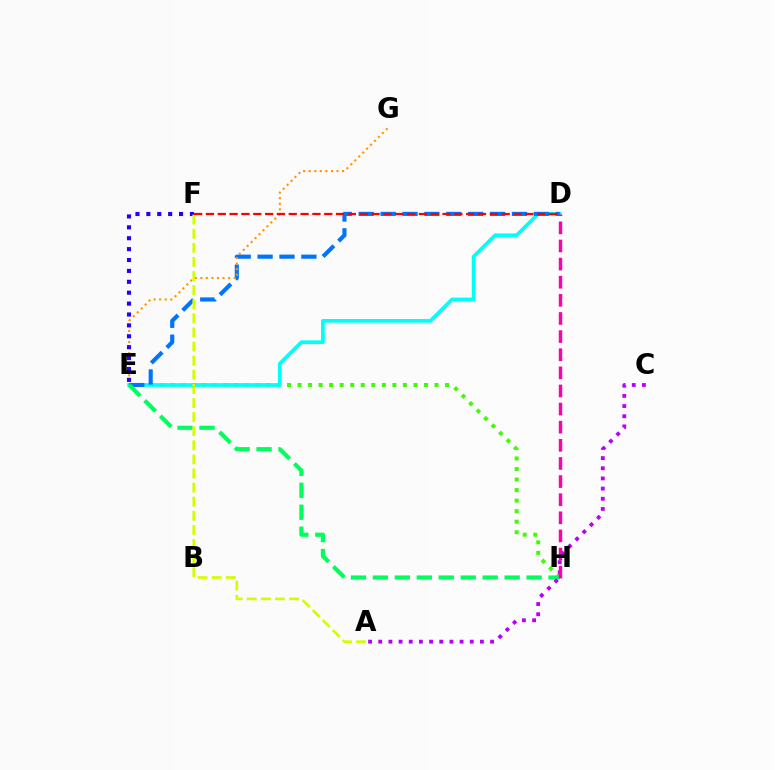{('E', 'H'): [{'color': '#3dff00', 'line_style': 'dotted', 'thickness': 2.86}, {'color': '#00ff5c', 'line_style': 'dashed', 'thickness': 2.98}], ('D', 'E'): [{'color': '#00fff6', 'line_style': 'solid', 'thickness': 2.67}, {'color': '#0074ff', 'line_style': 'dashed', 'thickness': 2.97}], ('E', 'G'): [{'color': '#ff9400', 'line_style': 'dotted', 'thickness': 1.51}], ('E', 'F'): [{'color': '#2500ff', 'line_style': 'dotted', 'thickness': 2.96}], ('A', 'C'): [{'color': '#b900ff', 'line_style': 'dotted', 'thickness': 2.76}], ('D', 'H'): [{'color': '#ff00ac', 'line_style': 'dashed', 'thickness': 2.46}], ('A', 'F'): [{'color': '#d1ff00', 'line_style': 'dashed', 'thickness': 1.92}], ('D', 'F'): [{'color': '#ff0000', 'line_style': 'dashed', 'thickness': 1.61}]}